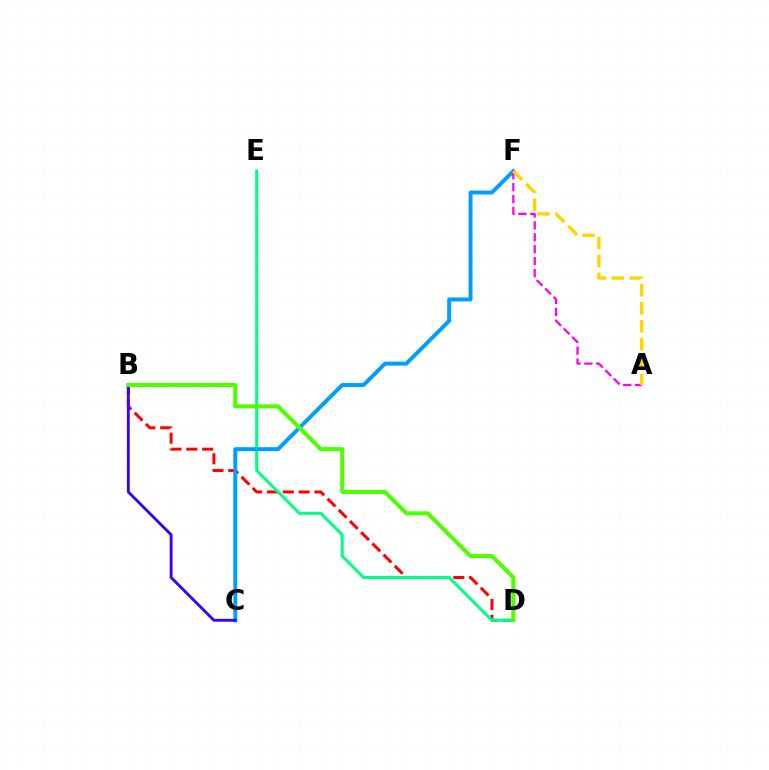{('B', 'D'): [{'color': '#ff0000', 'line_style': 'dashed', 'thickness': 2.15}, {'color': '#4fff00', 'line_style': 'solid', 'thickness': 2.94}], ('D', 'E'): [{'color': '#00ff86', 'line_style': 'solid', 'thickness': 2.18}], ('C', 'F'): [{'color': '#009eff', 'line_style': 'solid', 'thickness': 2.84}], ('B', 'C'): [{'color': '#3700ff', 'line_style': 'solid', 'thickness': 2.06}], ('A', 'F'): [{'color': '#ff00ed', 'line_style': 'dashed', 'thickness': 1.62}, {'color': '#ffd500', 'line_style': 'dashed', 'thickness': 2.45}]}